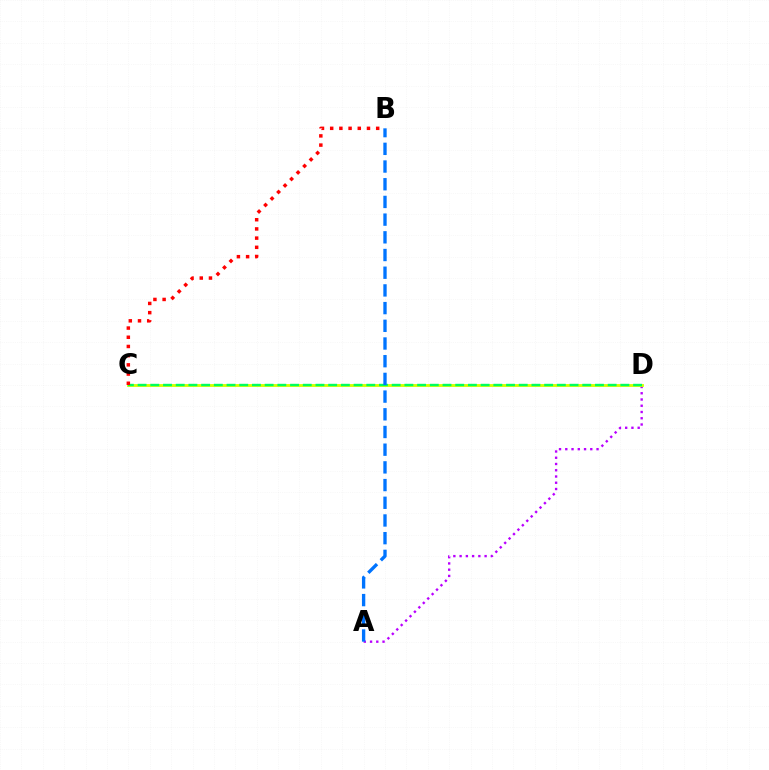{('A', 'D'): [{'color': '#b900ff', 'line_style': 'dotted', 'thickness': 1.7}], ('C', 'D'): [{'color': '#d1ff00', 'line_style': 'solid', 'thickness': 2.05}, {'color': '#00ff5c', 'line_style': 'dashed', 'thickness': 1.73}], ('A', 'B'): [{'color': '#0074ff', 'line_style': 'dashed', 'thickness': 2.4}], ('B', 'C'): [{'color': '#ff0000', 'line_style': 'dotted', 'thickness': 2.5}]}